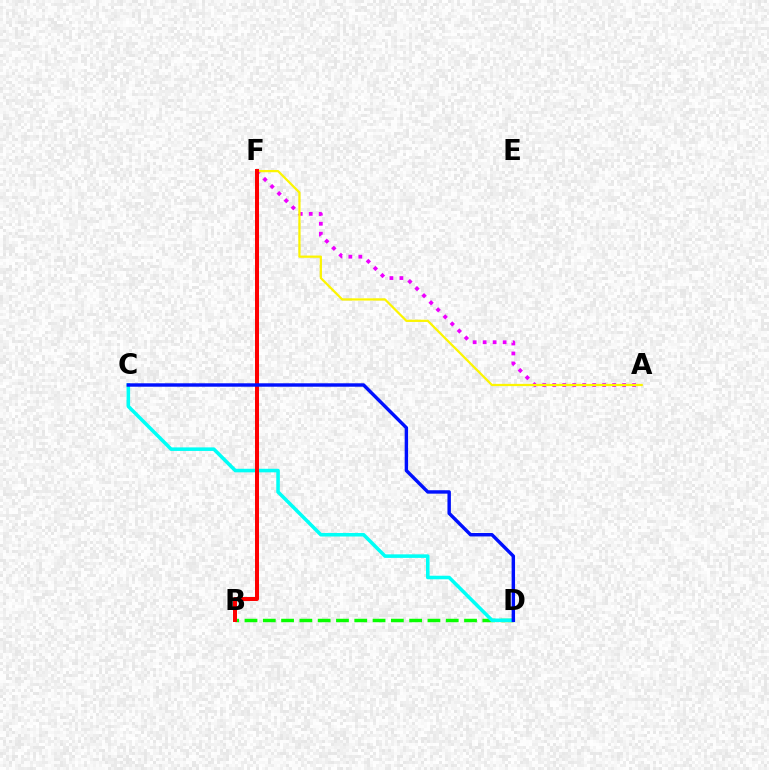{('B', 'D'): [{'color': '#08ff00', 'line_style': 'dashed', 'thickness': 2.49}], ('A', 'F'): [{'color': '#ee00ff', 'line_style': 'dotted', 'thickness': 2.71}, {'color': '#fcf500', 'line_style': 'solid', 'thickness': 1.62}], ('C', 'D'): [{'color': '#00fff6', 'line_style': 'solid', 'thickness': 2.56}, {'color': '#0010ff', 'line_style': 'solid', 'thickness': 2.46}], ('B', 'F'): [{'color': '#ff0000', 'line_style': 'solid', 'thickness': 2.87}]}